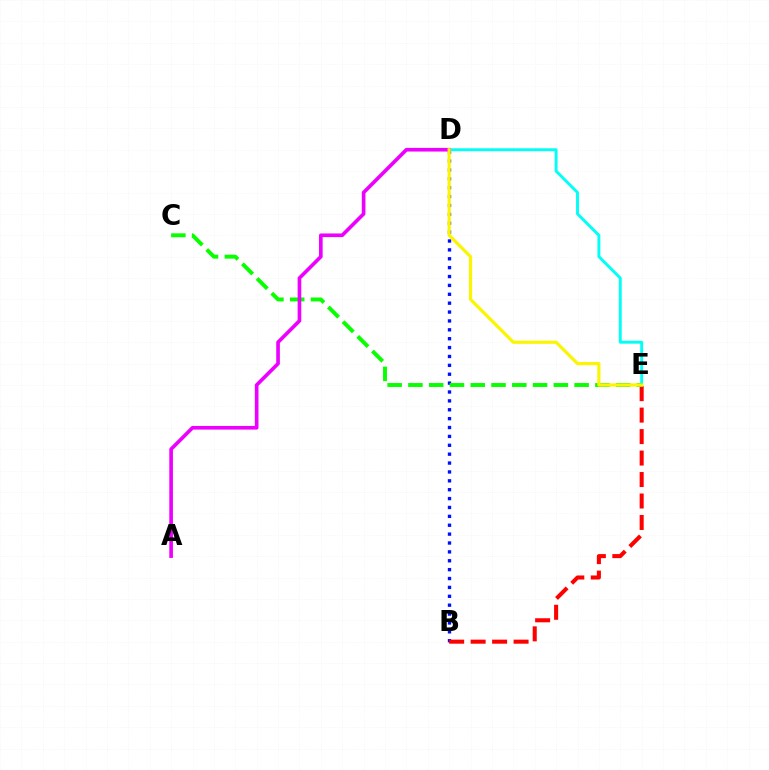{('B', 'D'): [{'color': '#0010ff', 'line_style': 'dotted', 'thickness': 2.41}], ('B', 'E'): [{'color': '#ff0000', 'line_style': 'dashed', 'thickness': 2.92}], ('D', 'E'): [{'color': '#00fff6', 'line_style': 'solid', 'thickness': 2.1}, {'color': '#fcf500', 'line_style': 'solid', 'thickness': 2.28}], ('C', 'E'): [{'color': '#08ff00', 'line_style': 'dashed', 'thickness': 2.82}], ('A', 'D'): [{'color': '#ee00ff', 'line_style': 'solid', 'thickness': 2.62}]}